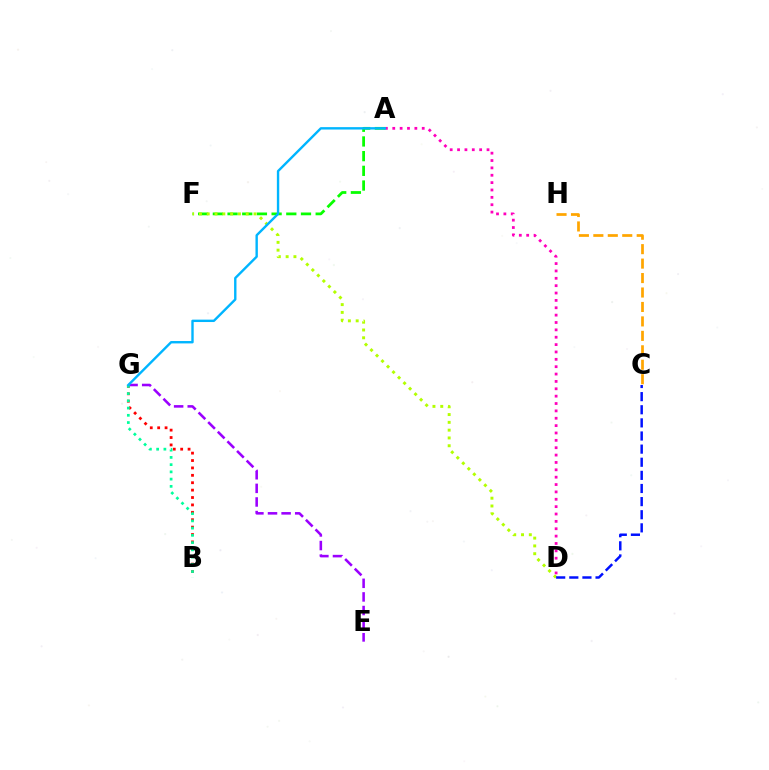{('B', 'G'): [{'color': '#ff0000', 'line_style': 'dotted', 'thickness': 2.01}, {'color': '#00ff9d', 'line_style': 'dotted', 'thickness': 1.97}], ('A', 'D'): [{'color': '#ff00bd', 'line_style': 'dotted', 'thickness': 2.0}], ('A', 'F'): [{'color': '#08ff00', 'line_style': 'dashed', 'thickness': 2.0}], ('D', 'F'): [{'color': '#b3ff00', 'line_style': 'dotted', 'thickness': 2.12}], ('C', 'H'): [{'color': '#ffa500', 'line_style': 'dashed', 'thickness': 1.96}], ('C', 'D'): [{'color': '#0010ff', 'line_style': 'dashed', 'thickness': 1.78}], ('E', 'G'): [{'color': '#9b00ff', 'line_style': 'dashed', 'thickness': 1.85}], ('A', 'G'): [{'color': '#00b5ff', 'line_style': 'solid', 'thickness': 1.72}]}